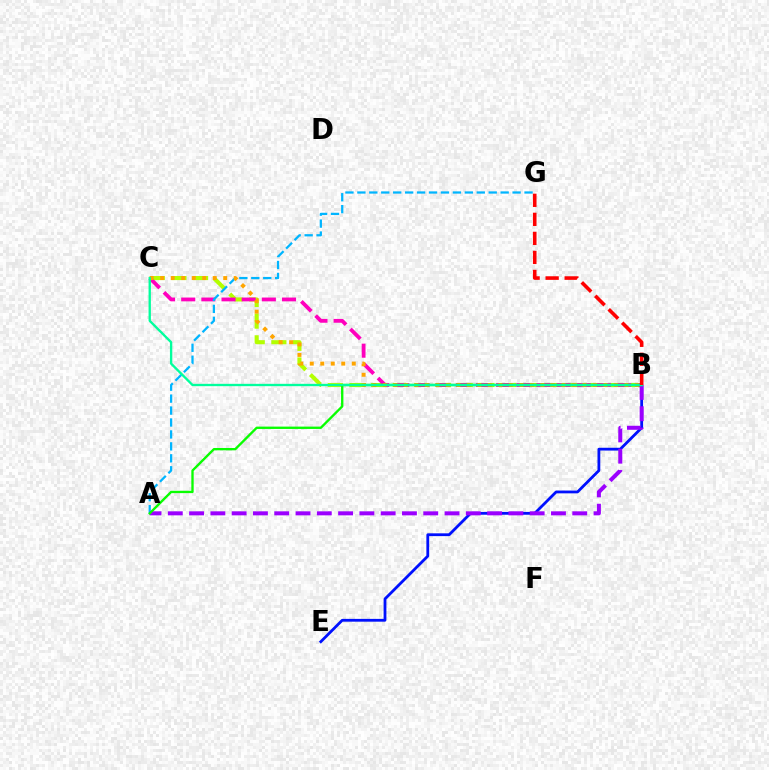{('B', 'E'): [{'color': '#0010ff', 'line_style': 'solid', 'thickness': 2.01}], ('B', 'C'): [{'color': '#b3ff00', 'line_style': 'dashed', 'thickness': 2.94}, {'color': '#ff00bd', 'line_style': 'dashed', 'thickness': 2.74}, {'color': '#ffa500', 'line_style': 'dotted', 'thickness': 2.85}, {'color': '#00ff9d', 'line_style': 'solid', 'thickness': 1.68}], ('A', 'G'): [{'color': '#00b5ff', 'line_style': 'dashed', 'thickness': 1.62}], ('A', 'B'): [{'color': '#9b00ff', 'line_style': 'dashed', 'thickness': 2.89}, {'color': '#08ff00', 'line_style': 'solid', 'thickness': 1.69}], ('B', 'G'): [{'color': '#ff0000', 'line_style': 'dashed', 'thickness': 2.59}]}